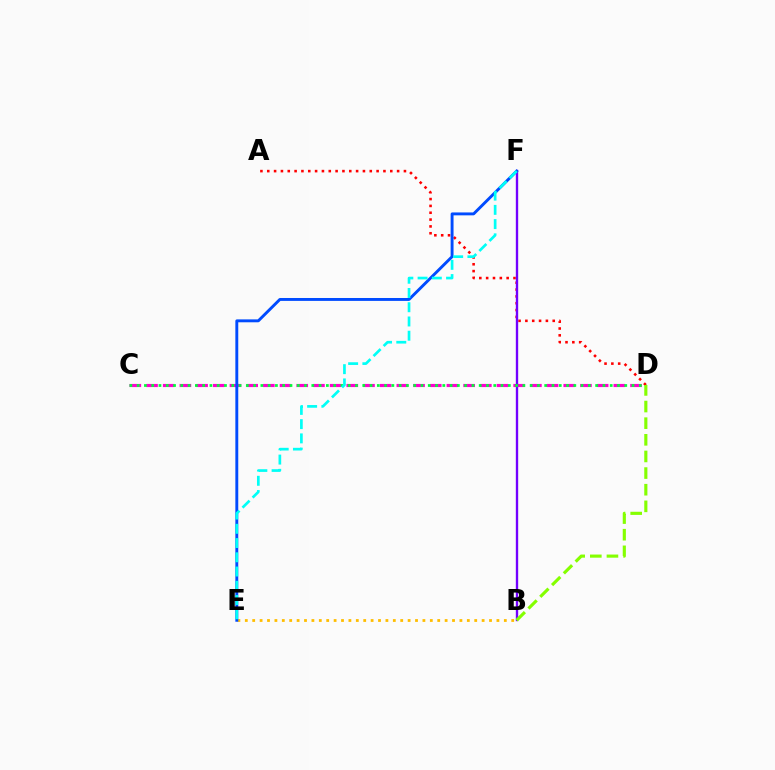{('B', 'E'): [{'color': '#ffbd00', 'line_style': 'dotted', 'thickness': 2.01}], ('C', 'D'): [{'color': '#ff00cf', 'line_style': 'dashed', 'thickness': 2.27}, {'color': '#00ff39', 'line_style': 'dotted', 'thickness': 1.98}], ('A', 'D'): [{'color': '#ff0000', 'line_style': 'dotted', 'thickness': 1.86}], ('B', 'F'): [{'color': '#7200ff', 'line_style': 'solid', 'thickness': 1.69}], ('E', 'F'): [{'color': '#004bff', 'line_style': 'solid', 'thickness': 2.09}, {'color': '#00fff6', 'line_style': 'dashed', 'thickness': 1.93}], ('B', 'D'): [{'color': '#84ff00', 'line_style': 'dashed', 'thickness': 2.26}]}